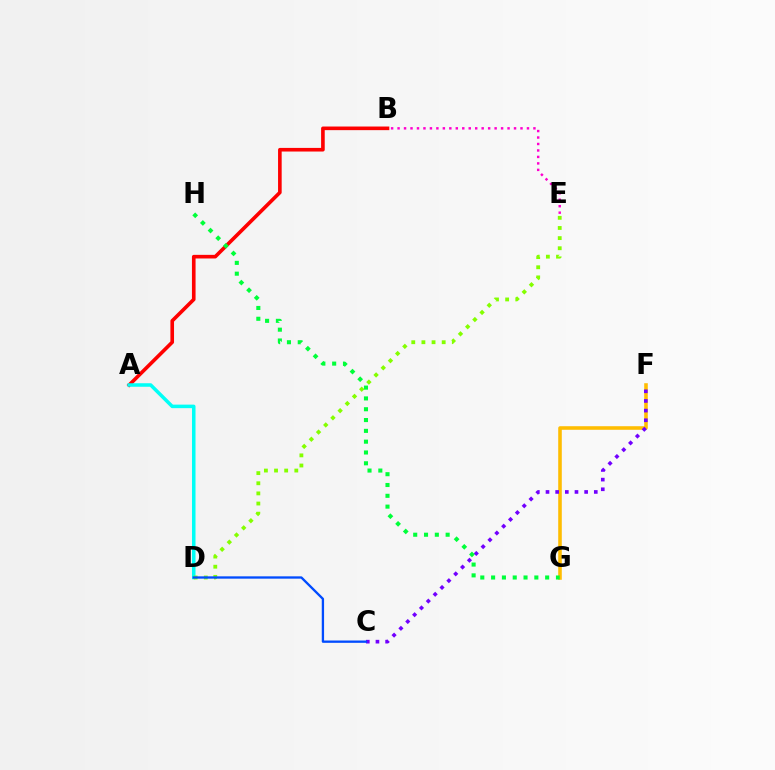{('A', 'B'): [{'color': '#ff0000', 'line_style': 'solid', 'thickness': 2.61}], ('F', 'G'): [{'color': '#ffbd00', 'line_style': 'solid', 'thickness': 2.57}], ('C', 'F'): [{'color': '#7200ff', 'line_style': 'dotted', 'thickness': 2.62}], ('A', 'D'): [{'color': '#00fff6', 'line_style': 'solid', 'thickness': 2.54}], ('D', 'E'): [{'color': '#84ff00', 'line_style': 'dotted', 'thickness': 2.75}], ('C', 'D'): [{'color': '#004bff', 'line_style': 'solid', 'thickness': 1.67}], ('B', 'E'): [{'color': '#ff00cf', 'line_style': 'dotted', 'thickness': 1.76}], ('G', 'H'): [{'color': '#00ff39', 'line_style': 'dotted', 'thickness': 2.94}]}